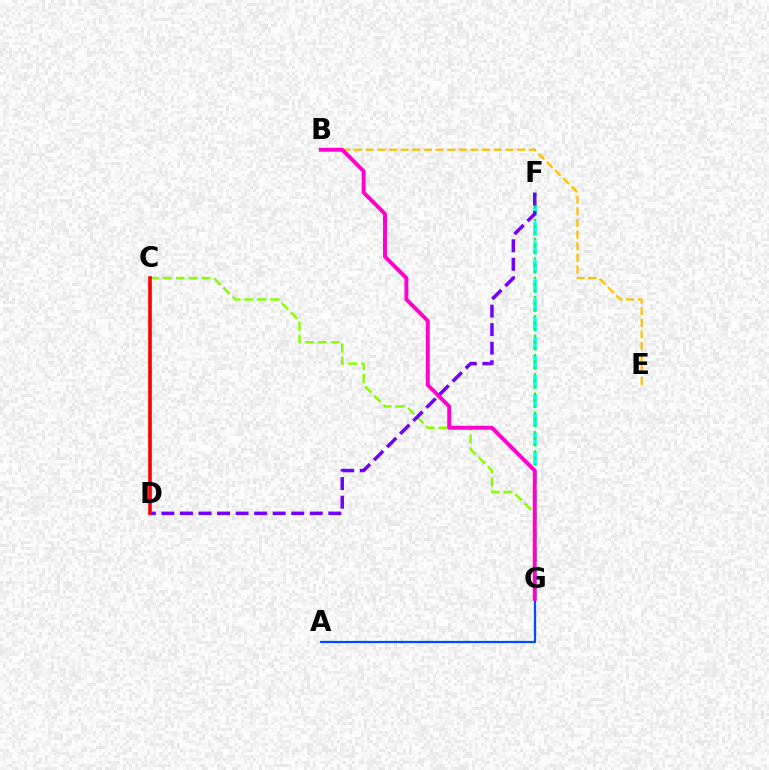{('C', 'G'): [{'color': '#84ff00', 'line_style': 'dashed', 'thickness': 1.76}], ('F', 'G'): [{'color': '#00fff6', 'line_style': 'dashed', 'thickness': 2.6}, {'color': '#00ff39', 'line_style': 'dotted', 'thickness': 1.75}], ('B', 'E'): [{'color': '#ffbd00', 'line_style': 'dashed', 'thickness': 1.58}], ('A', 'G'): [{'color': '#004bff', 'line_style': 'solid', 'thickness': 1.62}], ('B', 'G'): [{'color': '#ff00cf', 'line_style': 'solid', 'thickness': 2.82}], ('D', 'F'): [{'color': '#7200ff', 'line_style': 'dashed', 'thickness': 2.52}], ('C', 'D'): [{'color': '#ff0000', 'line_style': 'solid', 'thickness': 2.62}]}